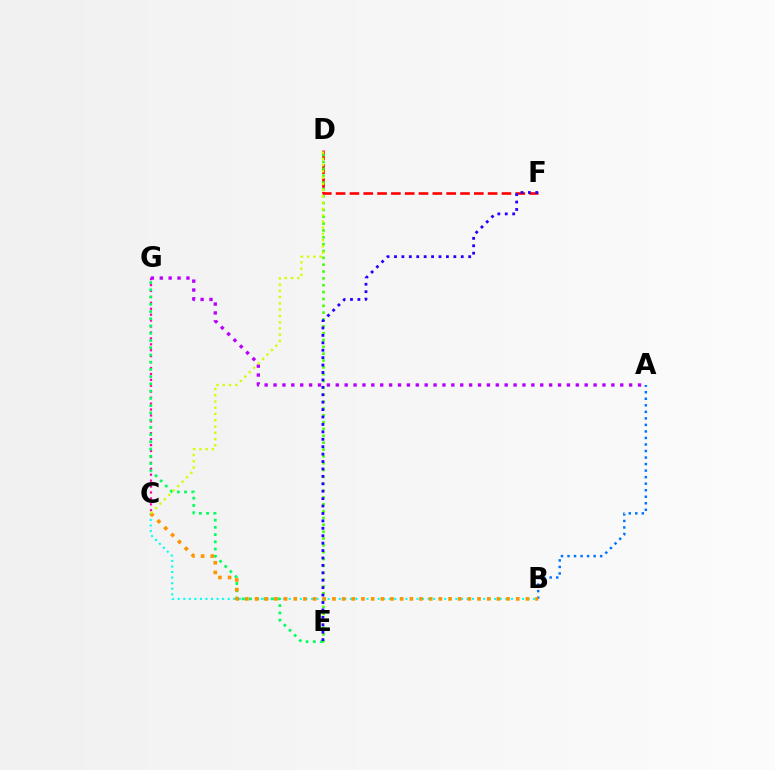{('A', 'B'): [{'color': '#0074ff', 'line_style': 'dotted', 'thickness': 1.77}], ('D', 'F'): [{'color': '#ff0000', 'line_style': 'dashed', 'thickness': 1.88}], ('D', 'E'): [{'color': '#3dff00', 'line_style': 'dotted', 'thickness': 1.86}], ('C', 'G'): [{'color': '#ff00ac', 'line_style': 'dotted', 'thickness': 1.61}], ('A', 'G'): [{'color': '#b900ff', 'line_style': 'dotted', 'thickness': 2.42}], ('B', 'C'): [{'color': '#00fff6', 'line_style': 'dotted', 'thickness': 1.51}, {'color': '#ff9400', 'line_style': 'dotted', 'thickness': 2.63}], ('E', 'G'): [{'color': '#00ff5c', 'line_style': 'dotted', 'thickness': 1.97}], ('E', 'F'): [{'color': '#2500ff', 'line_style': 'dotted', 'thickness': 2.02}], ('C', 'D'): [{'color': '#d1ff00', 'line_style': 'dotted', 'thickness': 1.7}]}